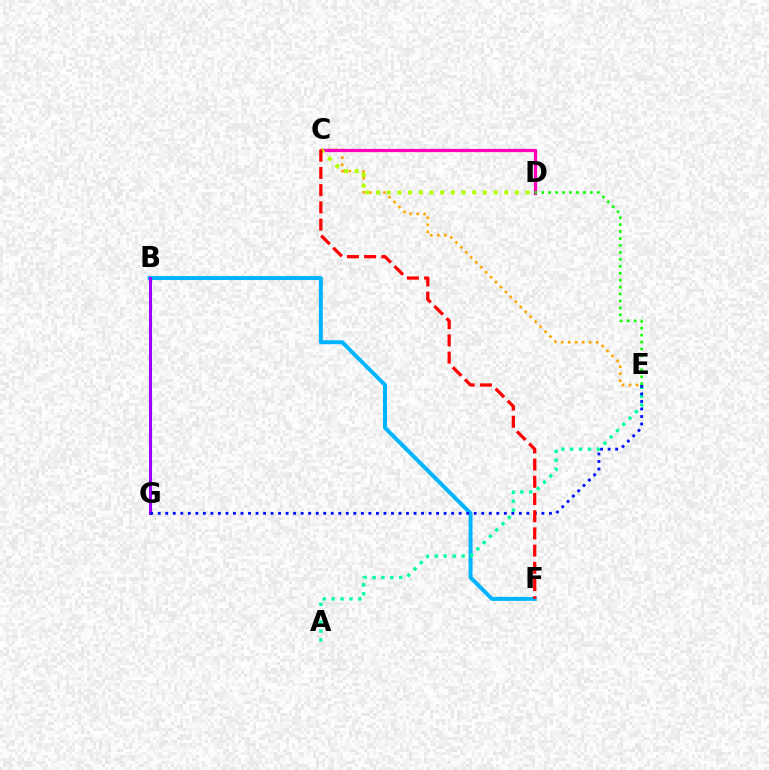{('B', 'F'): [{'color': '#00b5ff', 'line_style': 'solid', 'thickness': 2.86}], ('B', 'G'): [{'color': '#9b00ff', 'line_style': 'solid', 'thickness': 2.21}], ('A', 'E'): [{'color': '#00ff9d', 'line_style': 'dotted', 'thickness': 2.42}], ('C', 'E'): [{'color': '#ffa500', 'line_style': 'dotted', 'thickness': 1.9}], ('C', 'D'): [{'color': '#ff00bd', 'line_style': 'solid', 'thickness': 2.33}, {'color': '#b3ff00', 'line_style': 'dotted', 'thickness': 2.9}], ('D', 'E'): [{'color': '#08ff00', 'line_style': 'dotted', 'thickness': 1.89}], ('E', 'G'): [{'color': '#0010ff', 'line_style': 'dotted', 'thickness': 2.04}], ('C', 'F'): [{'color': '#ff0000', 'line_style': 'dashed', 'thickness': 2.34}]}